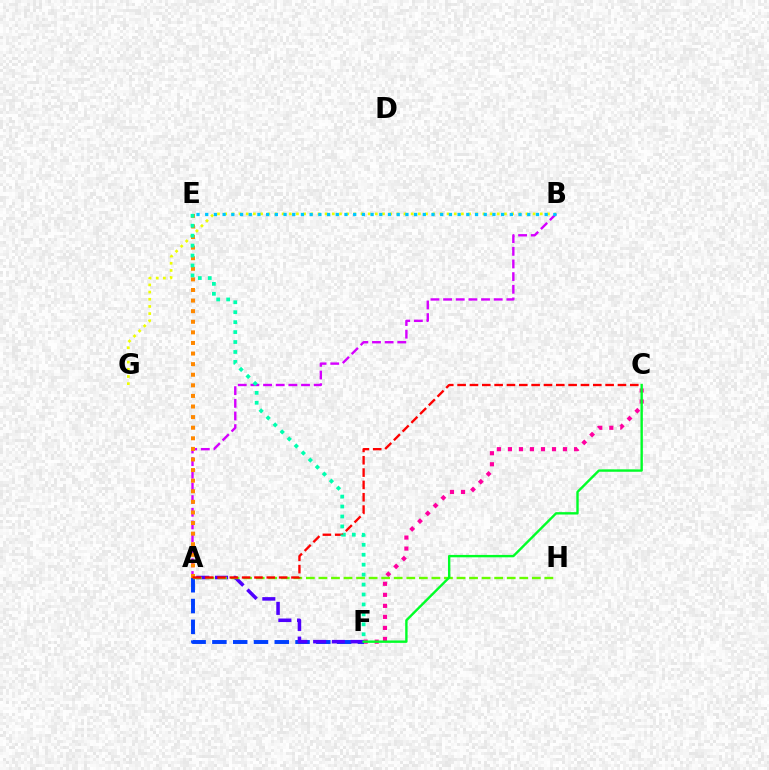{('C', 'F'): [{'color': '#ff00a0', 'line_style': 'dotted', 'thickness': 3.0}, {'color': '#00ff27', 'line_style': 'solid', 'thickness': 1.72}], ('A', 'F'): [{'color': '#003fff', 'line_style': 'dashed', 'thickness': 2.82}, {'color': '#4f00ff', 'line_style': 'dashed', 'thickness': 2.54}], ('A', 'B'): [{'color': '#d600ff', 'line_style': 'dashed', 'thickness': 1.72}], ('B', 'G'): [{'color': '#eeff00', 'line_style': 'dotted', 'thickness': 1.95}], ('A', 'E'): [{'color': '#ff8800', 'line_style': 'dotted', 'thickness': 2.88}], ('A', 'H'): [{'color': '#66ff00', 'line_style': 'dashed', 'thickness': 1.71}], ('B', 'E'): [{'color': '#00c7ff', 'line_style': 'dotted', 'thickness': 2.36}], ('A', 'C'): [{'color': '#ff0000', 'line_style': 'dashed', 'thickness': 1.68}], ('E', 'F'): [{'color': '#00ffaf', 'line_style': 'dotted', 'thickness': 2.7}]}